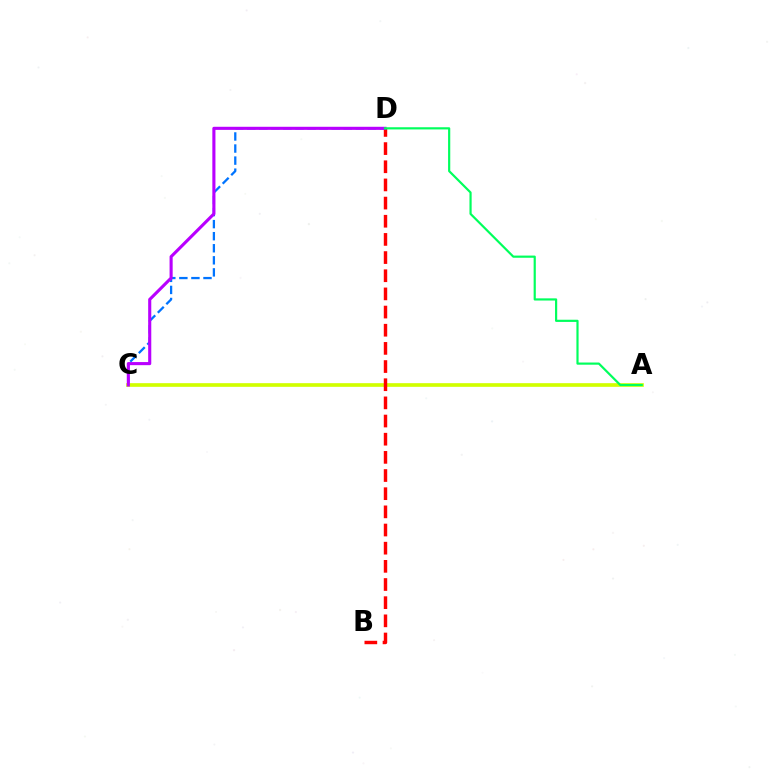{('C', 'D'): [{'color': '#0074ff', 'line_style': 'dashed', 'thickness': 1.64}, {'color': '#b900ff', 'line_style': 'solid', 'thickness': 2.23}], ('A', 'C'): [{'color': '#d1ff00', 'line_style': 'solid', 'thickness': 2.64}], ('B', 'D'): [{'color': '#ff0000', 'line_style': 'dashed', 'thickness': 2.47}], ('A', 'D'): [{'color': '#00ff5c', 'line_style': 'solid', 'thickness': 1.57}]}